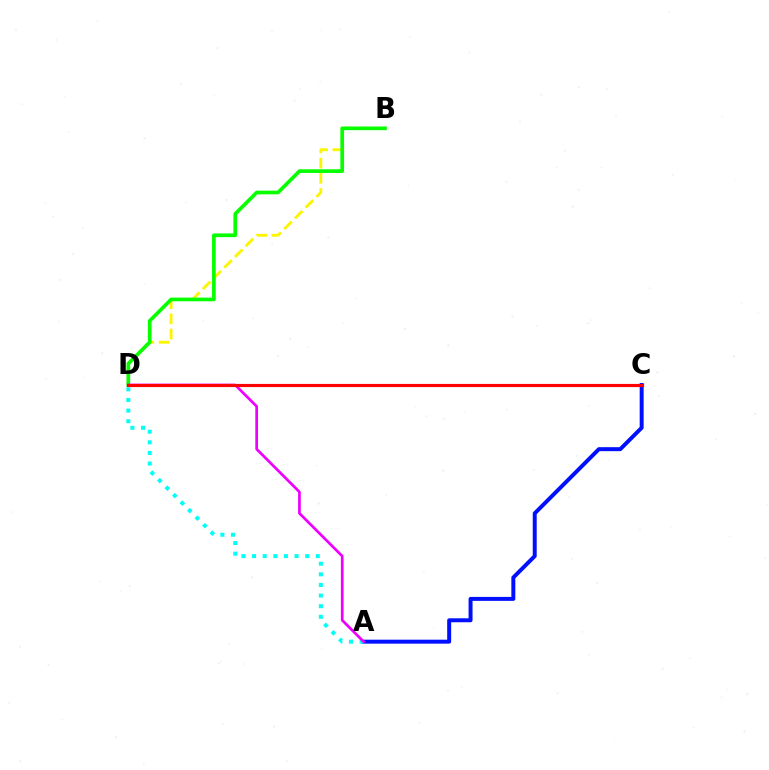{('A', 'C'): [{'color': '#0010ff', 'line_style': 'solid', 'thickness': 2.86}], ('B', 'D'): [{'color': '#fcf500', 'line_style': 'dashed', 'thickness': 2.06}, {'color': '#08ff00', 'line_style': 'solid', 'thickness': 2.66}], ('A', 'D'): [{'color': '#00fff6', 'line_style': 'dotted', 'thickness': 2.89}, {'color': '#ee00ff', 'line_style': 'solid', 'thickness': 1.95}], ('C', 'D'): [{'color': '#ff0000', 'line_style': 'solid', 'thickness': 2.27}]}